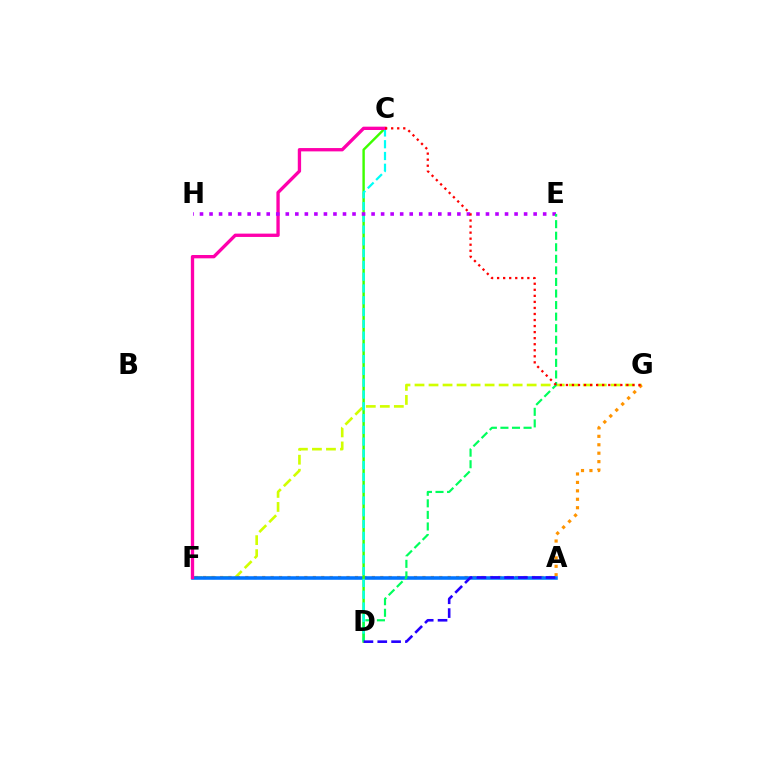{('F', 'G'): [{'color': '#d1ff00', 'line_style': 'dashed', 'thickness': 1.9}, {'color': '#ff9400', 'line_style': 'dotted', 'thickness': 2.29}], ('A', 'F'): [{'color': '#0074ff', 'line_style': 'solid', 'thickness': 2.55}], ('C', 'D'): [{'color': '#3dff00', 'line_style': 'solid', 'thickness': 1.74}, {'color': '#00fff6', 'line_style': 'dashed', 'thickness': 1.6}], ('C', 'F'): [{'color': '#ff00ac', 'line_style': 'solid', 'thickness': 2.39}], ('E', 'H'): [{'color': '#b900ff', 'line_style': 'dotted', 'thickness': 2.59}], ('D', 'E'): [{'color': '#00ff5c', 'line_style': 'dashed', 'thickness': 1.57}], ('A', 'D'): [{'color': '#2500ff', 'line_style': 'dashed', 'thickness': 1.88}], ('C', 'G'): [{'color': '#ff0000', 'line_style': 'dotted', 'thickness': 1.64}]}